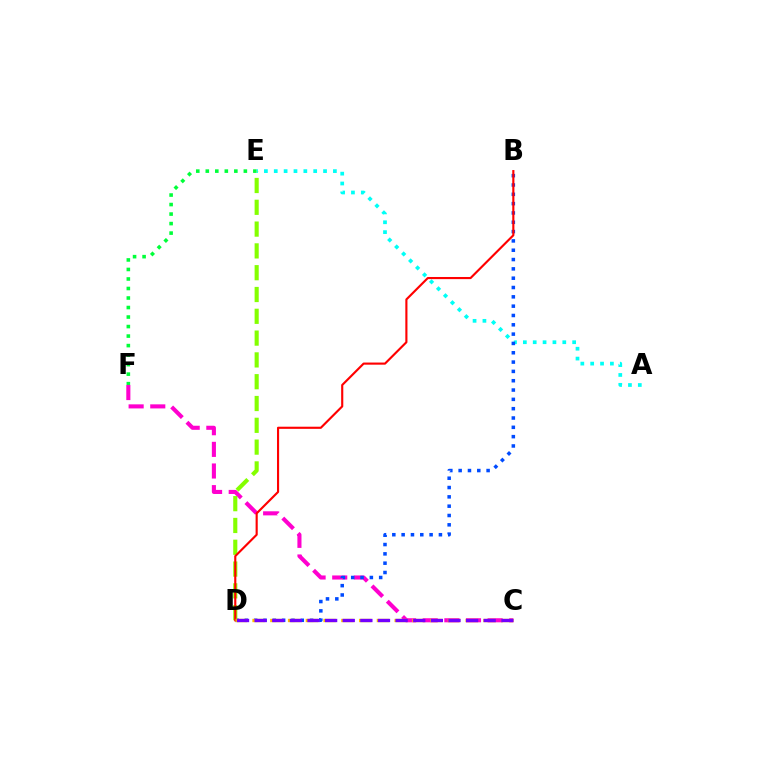{('E', 'F'): [{'color': '#00ff39', 'line_style': 'dotted', 'thickness': 2.59}], ('C', 'F'): [{'color': '#ff00cf', 'line_style': 'dashed', 'thickness': 2.94}], ('A', 'E'): [{'color': '#00fff6', 'line_style': 'dotted', 'thickness': 2.68}], ('B', 'D'): [{'color': '#004bff', 'line_style': 'dotted', 'thickness': 2.53}, {'color': '#ff0000', 'line_style': 'solid', 'thickness': 1.54}], ('D', 'E'): [{'color': '#84ff00', 'line_style': 'dashed', 'thickness': 2.96}], ('C', 'D'): [{'color': '#ffbd00', 'line_style': 'dashed', 'thickness': 2.41}, {'color': '#7200ff', 'line_style': 'dashed', 'thickness': 2.39}]}